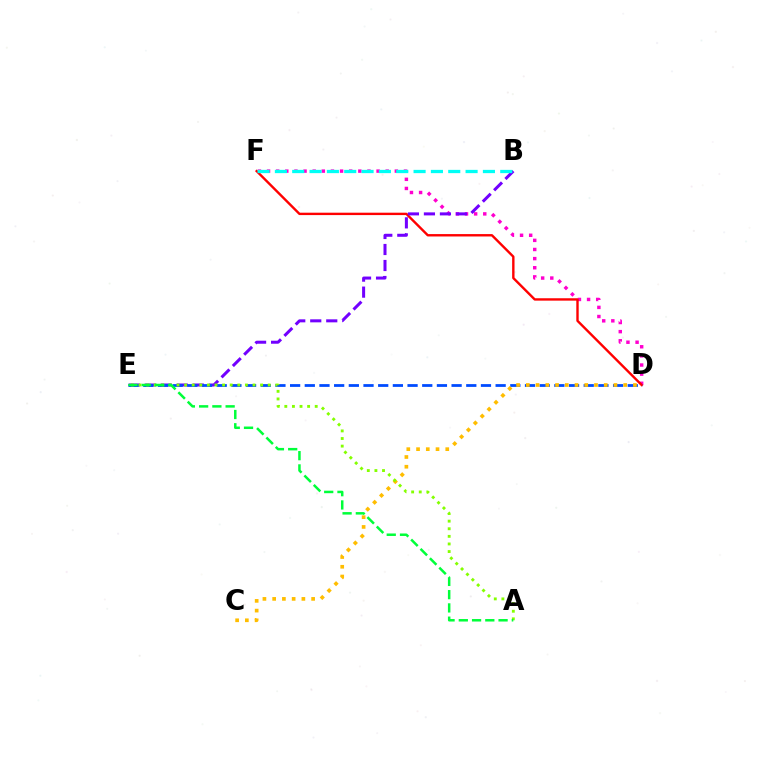{('D', 'F'): [{'color': '#ff00cf', 'line_style': 'dotted', 'thickness': 2.48}, {'color': '#ff0000', 'line_style': 'solid', 'thickness': 1.72}], ('B', 'E'): [{'color': '#7200ff', 'line_style': 'dashed', 'thickness': 2.17}], ('D', 'E'): [{'color': '#004bff', 'line_style': 'dashed', 'thickness': 1.99}], ('B', 'F'): [{'color': '#00fff6', 'line_style': 'dashed', 'thickness': 2.36}], ('C', 'D'): [{'color': '#ffbd00', 'line_style': 'dotted', 'thickness': 2.65}], ('A', 'E'): [{'color': '#84ff00', 'line_style': 'dotted', 'thickness': 2.06}, {'color': '#00ff39', 'line_style': 'dashed', 'thickness': 1.8}]}